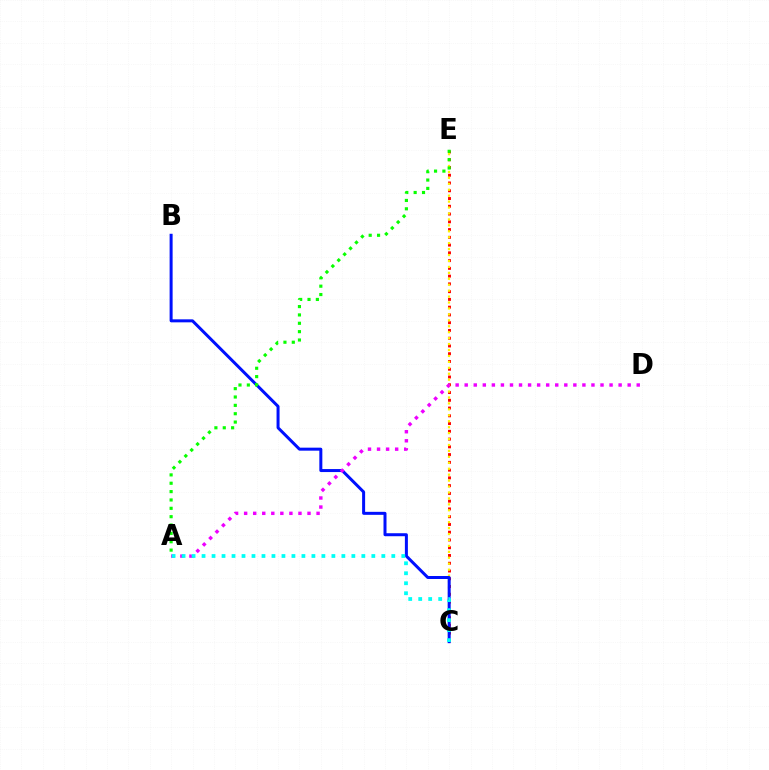{('C', 'E'): [{'color': '#ff0000', 'line_style': 'dotted', 'thickness': 2.11}, {'color': '#fcf500', 'line_style': 'dotted', 'thickness': 1.61}], ('B', 'C'): [{'color': '#0010ff', 'line_style': 'solid', 'thickness': 2.16}], ('A', 'E'): [{'color': '#08ff00', 'line_style': 'dotted', 'thickness': 2.27}], ('A', 'D'): [{'color': '#ee00ff', 'line_style': 'dotted', 'thickness': 2.46}], ('A', 'C'): [{'color': '#00fff6', 'line_style': 'dotted', 'thickness': 2.71}]}